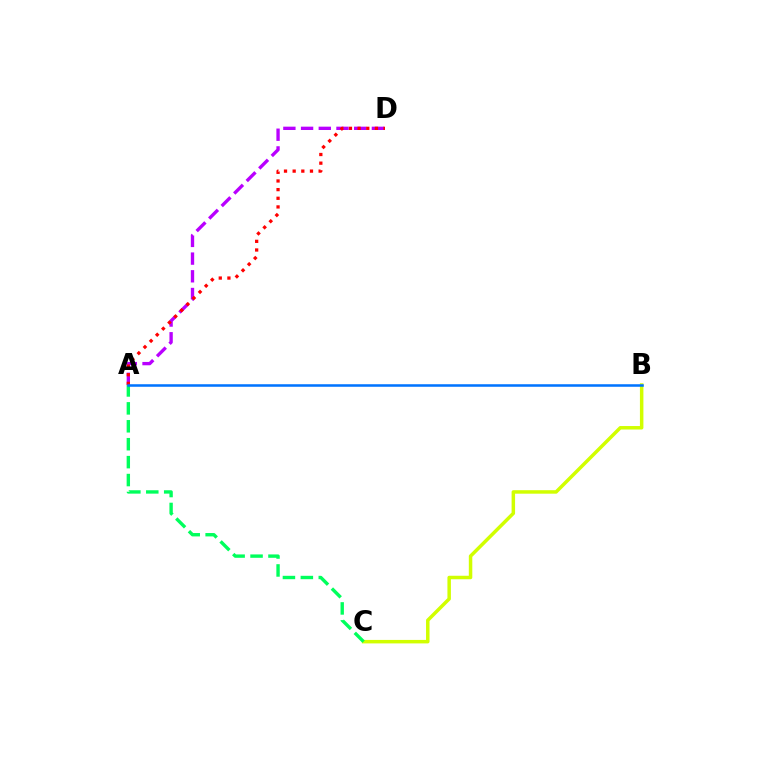{('A', 'D'): [{'color': '#b900ff', 'line_style': 'dashed', 'thickness': 2.4}, {'color': '#ff0000', 'line_style': 'dotted', 'thickness': 2.35}], ('B', 'C'): [{'color': '#d1ff00', 'line_style': 'solid', 'thickness': 2.51}], ('A', 'C'): [{'color': '#00ff5c', 'line_style': 'dashed', 'thickness': 2.43}], ('A', 'B'): [{'color': '#0074ff', 'line_style': 'solid', 'thickness': 1.83}]}